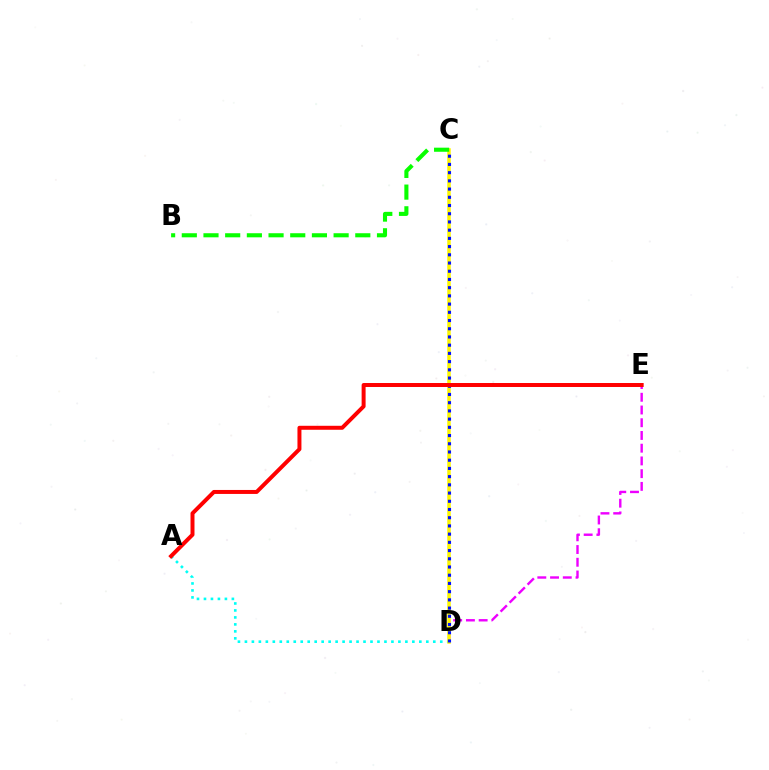{('A', 'D'): [{'color': '#00fff6', 'line_style': 'dotted', 'thickness': 1.9}], ('D', 'E'): [{'color': '#ee00ff', 'line_style': 'dashed', 'thickness': 1.73}], ('C', 'D'): [{'color': '#fcf500', 'line_style': 'solid', 'thickness': 2.53}, {'color': '#0010ff', 'line_style': 'dotted', 'thickness': 2.23}], ('B', 'C'): [{'color': '#08ff00', 'line_style': 'dashed', 'thickness': 2.95}], ('A', 'E'): [{'color': '#ff0000', 'line_style': 'solid', 'thickness': 2.86}]}